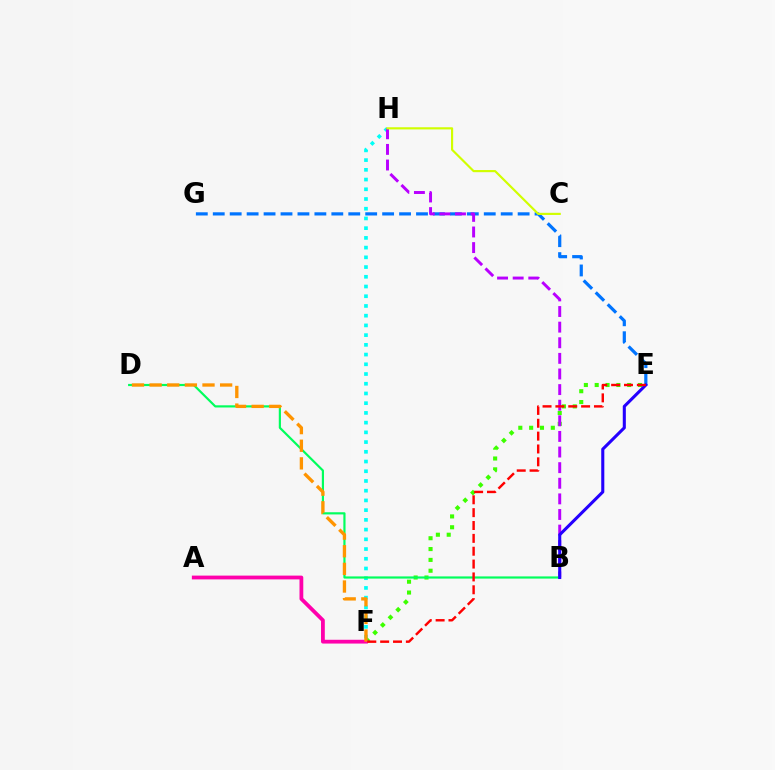{('E', 'F'): [{'color': '#3dff00', 'line_style': 'dotted', 'thickness': 2.94}, {'color': '#ff0000', 'line_style': 'dashed', 'thickness': 1.75}], ('E', 'G'): [{'color': '#0074ff', 'line_style': 'dashed', 'thickness': 2.3}], ('F', 'H'): [{'color': '#00fff6', 'line_style': 'dotted', 'thickness': 2.64}], ('B', 'H'): [{'color': '#b900ff', 'line_style': 'dashed', 'thickness': 2.12}], ('B', 'D'): [{'color': '#00ff5c', 'line_style': 'solid', 'thickness': 1.57}], ('C', 'H'): [{'color': '#d1ff00', 'line_style': 'solid', 'thickness': 1.55}], ('A', 'F'): [{'color': '#ff00ac', 'line_style': 'solid', 'thickness': 2.73}], ('D', 'F'): [{'color': '#ff9400', 'line_style': 'dashed', 'thickness': 2.4}], ('B', 'E'): [{'color': '#2500ff', 'line_style': 'solid', 'thickness': 2.21}]}